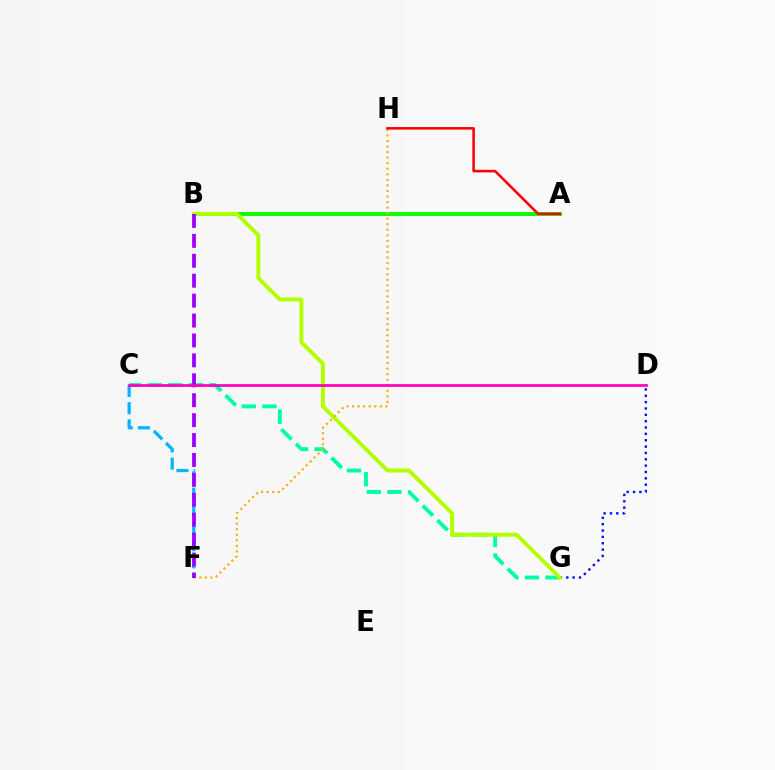{('C', 'G'): [{'color': '#00ff9d', 'line_style': 'dashed', 'thickness': 2.8}], ('C', 'F'): [{'color': '#00b5ff', 'line_style': 'dashed', 'thickness': 2.33}], ('A', 'B'): [{'color': '#08ff00', 'line_style': 'solid', 'thickness': 2.81}], ('D', 'G'): [{'color': '#0010ff', 'line_style': 'dotted', 'thickness': 1.73}], ('B', 'G'): [{'color': '#b3ff00', 'line_style': 'solid', 'thickness': 2.83}], ('F', 'H'): [{'color': '#ffa500', 'line_style': 'dotted', 'thickness': 1.51}], ('B', 'F'): [{'color': '#9b00ff', 'line_style': 'dashed', 'thickness': 2.71}], ('C', 'D'): [{'color': '#ff00bd', 'line_style': 'solid', 'thickness': 1.96}], ('A', 'H'): [{'color': '#ff0000', 'line_style': 'solid', 'thickness': 1.84}]}